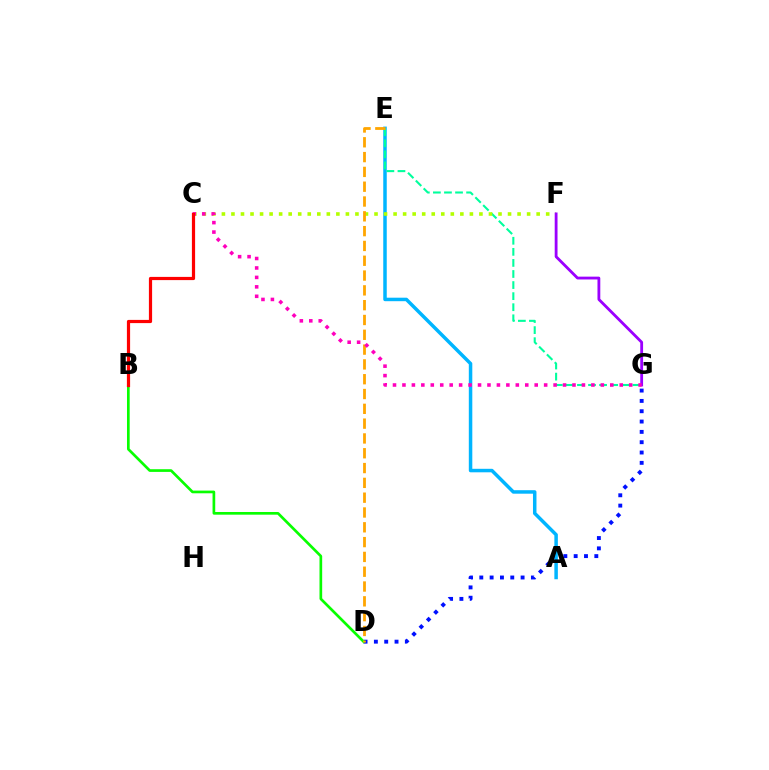{('D', 'G'): [{'color': '#0010ff', 'line_style': 'dotted', 'thickness': 2.8}], ('A', 'E'): [{'color': '#00b5ff', 'line_style': 'solid', 'thickness': 2.51}], ('E', 'G'): [{'color': '#00ff9d', 'line_style': 'dashed', 'thickness': 1.5}], ('B', 'D'): [{'color': '#08ff00', 'line_style': 'solid', 'thickness': 1.93}], ('C', 'F'): [{'color': '#b3ff00', 'line_style': 'dotted', 'thickness': 2.59}], ('D', 'E'): [{'color': '#ffa500', 'line_style': 'dashed', 'thickness': 2.01}], ('F', 'G'): [{'color': '#9b00ff', 'line_style': 'solid', 'thickness': 2.03}], ('C', 'G'): [{'color': '#ff00bd', 'line_style': 'dotted', 'thickness': 2.57}], ('B', 'C'): [{'color': '#ff0000', 'line_style': 'solid', 'thickness': 2.31}]}